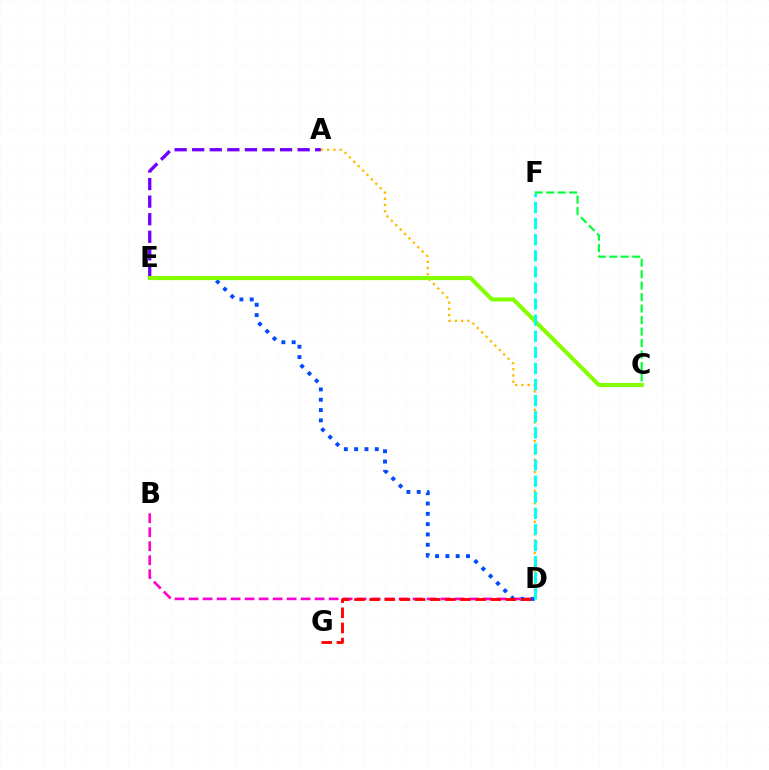{('B', 'D'): [{'color': '#ff00cf', 'line_style': 'dashed', 'thickness': 1.9}], ('D', 'E'): [{'color': '#004bff', 'line_style': 'dotted', 'thickness': 2.8}], ('A', 'D'): [{'color': '#ffbd00', 'line_style': 'dotted', 'thickness': 1.69}], ('A', 'E'): [{'color': '#7200ff', 'line_style': 'dashed', 'thickness': 2.39}], ('C', 'E'): [{'color': '#84ff00', 'line_style': 'solid', 'thickness': 2.93}], ('D', 'F'): [{'color': '#00fff6', 'line_style': 'dashed', 'thickness': 2.19}], ('C', 'F'): [{'color': '#00ff39', 'line_style': 'dashed', 'thickness': 1.56}], ('D', 'G'): [{'color': '#ff0000', 'line_style': 'dashed', 'thickness': 2.06}]}